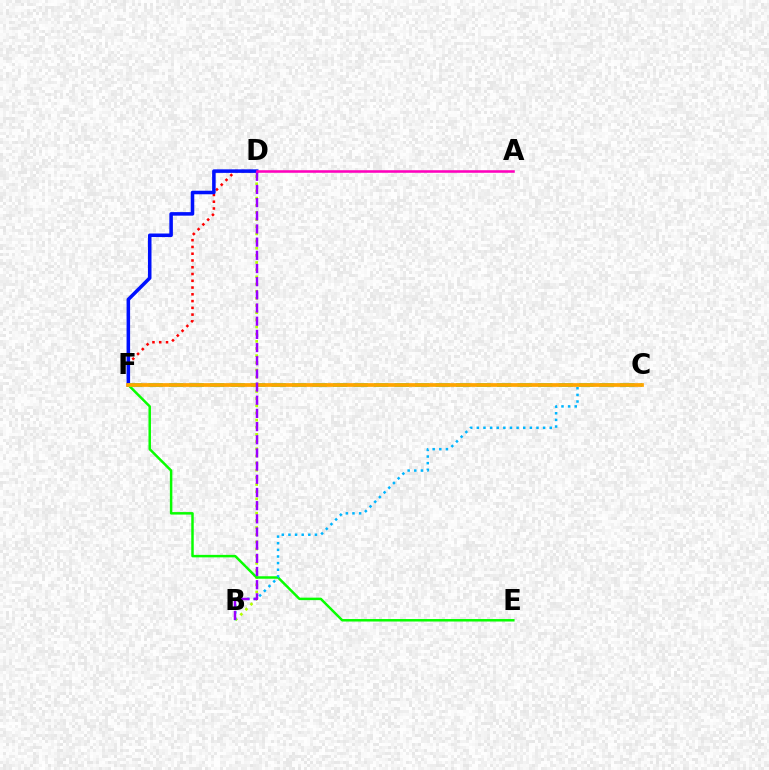{('B', 'D'): [{'color': '#b3ff00', 'line_style': 'dotted', 'thickness': 1.95}, {'color': '#9b00ff', 'line_style': 'dashed', 'thickness': 1.79}], ('D', 'F'): [{'color': '#ff0000', 'line_style': 'dotted', 'thickness': 1.84}, {'color': '#0010ff', 'line_style': 'solid', 'thickness': 2.55}], ('E', 'F'): [{'color': '#08ff00', 'line_style': 'solid', 'thickness': 1.79}], ('B', 'C'): [{'color': '#00b5ff', 'line_style': 'dotted', 'thickness': 1.8}], ('C', 'F'): [{'color': '#00ff9d', 'line_style': 'dashed', 'thickness': 2.79}, {'color': '#ffa500', 'line_style': 'solid', 'thickness': 2.69}], ('A', 'D'): [{'color': '#ff00bd', 'line_style': 'solid', 'thickness': 1.84}]}